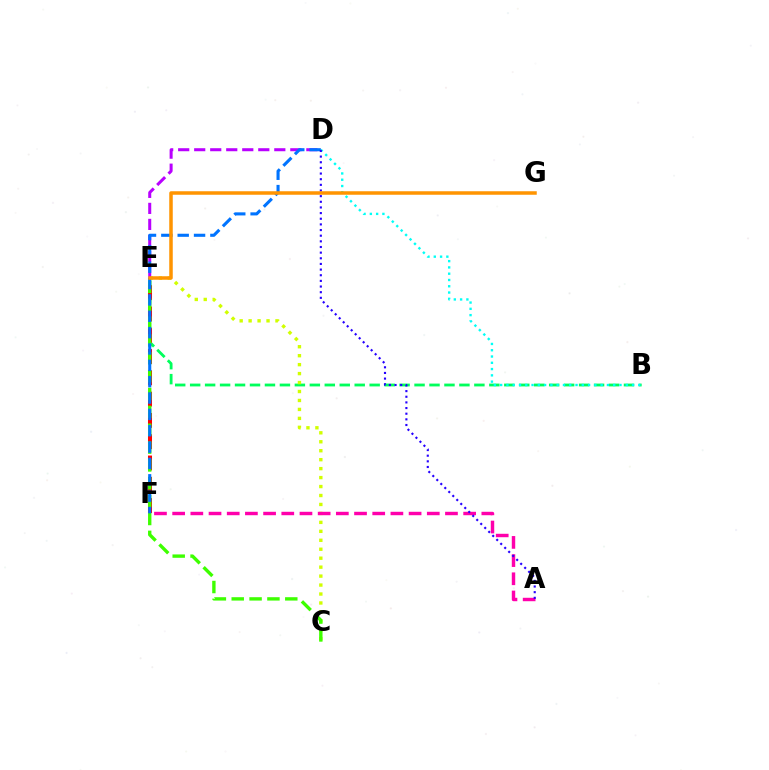{('B', 'E'): [{'color': '#00ff5c', 'line_style': 'dashed', 'thickness': 2.03}], ('E', 'F'): [{'color': '#ff0000', 'line_style': 'dashed', 'thickness': 2.89}], ('C', 'E'): [{'color': '#d1ff00', 'line_style': 'dotted', 'thickness': 2.43}, {'color': '#3dff00', 'line_style': 'dashed', 'thickness': 2.43}], ('B', 'D'): [{'color': '#00fff6', 'line_style': 'dotted', 'thickness': 1.71}], ('D', 'E'): [{'color': '#b900ff', 'line_style': 'dashed', 'thickness': 2.18}], ('D', 'F'): [{'color': '#0074ff', 'line_style': 'dashed', 'thickness': 2.22}], ('A', 'F'): [{'color': '#ff00ac', 'line_style': 'dashed', 'thickness': 2.47}], ('A', 'D'): [{'color': '#2500ff', 'line_style': 'dotted', 'thickness': 1.53}], ('E', 'G'): [{'color': '#ff9400', 'line_style': 'solid', 'thickness': 2.52}]}